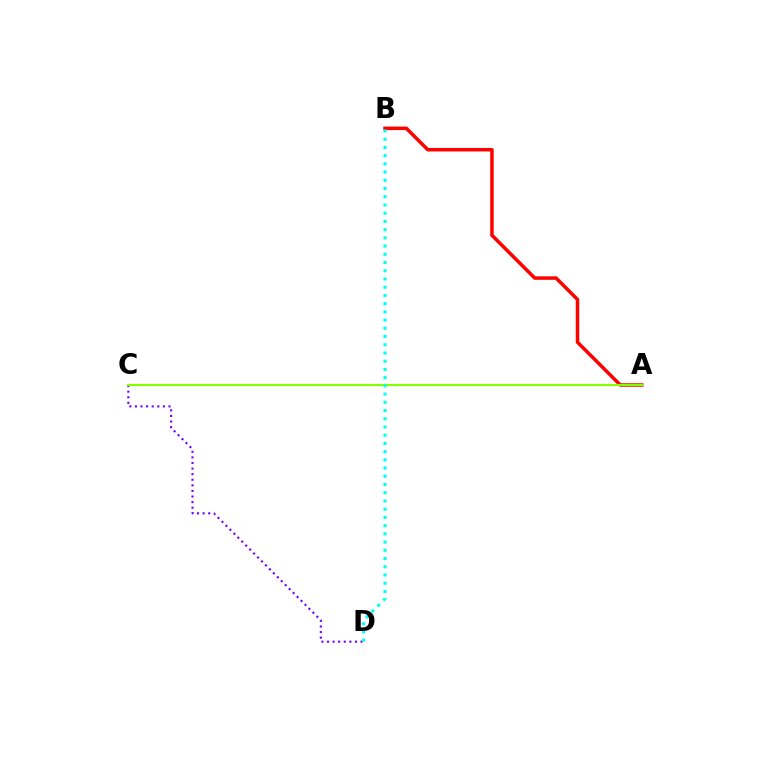{('A', 'B'): [{'color': '#ff0000', 'line_style': 'solid', 'thickness': 2.52}], ('C', 'D'): [{'color': '#7200ff', 'line_style': 'dotted', 'thickness': 1.52}], ('A', 'C'): [{'color': '#84ff00', 'line_style': 'solid', 'thickness': 1.55}], ('B', 'D'): [{'color': '#00fff6', 'line_style': 'dotted', 'thickness': 2.23}]}